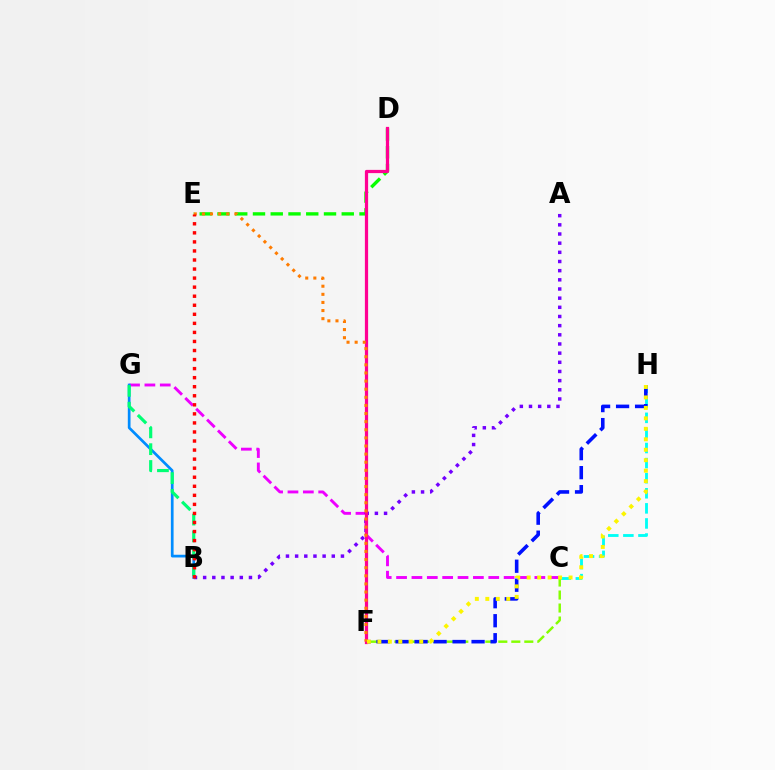{('C', 'H'): [{'color': '#00fff6', 'line_style': 'dashed', 'thickness': 2.05}], ('C', 'G'): [{'color': '#ee00ff', 'line_style': 'dashed', 'thickness': 2.09}], ('D', 'E'): [{'color': '#08ff00', 'line_style': 'dashed', 'thickness': 2.41}], ('C', 'F'): [{'color': '#84ff00', 'line_style': 'dashed', 'thickness': 1.77}], ('A', 'B'): [{'color': '#7200ff', 'line_style': 'dotted', 'thickness': 2.49}], ('F', 'H'): [{'color': '#0010ff', 'line_style': 'dashed', 'thickness': 2.58}, {'color': '#fcf500', 'line_style': 'dotted', 'thickness': 2.84}], ('D', 'F'): [{'color': '#ff0094', 'line_style': 'solid', 'thickness': 2.33}], ('E', 'F'): [{'color': '#ff7c00', 'line_style': 'dotted', 'thickness': 2.2}], ('B', 'G'): [{'color': '#008cff', 'line_style': 'solid', 'thickness': 1.95}, {'color': '#00ff74', 'line_style': 'dashed', 'thickness': 2.28}], ('B', 'E'): [{'color': '#ff0000', 'line_style': 'dotted', 'thickness': 2.46}]}